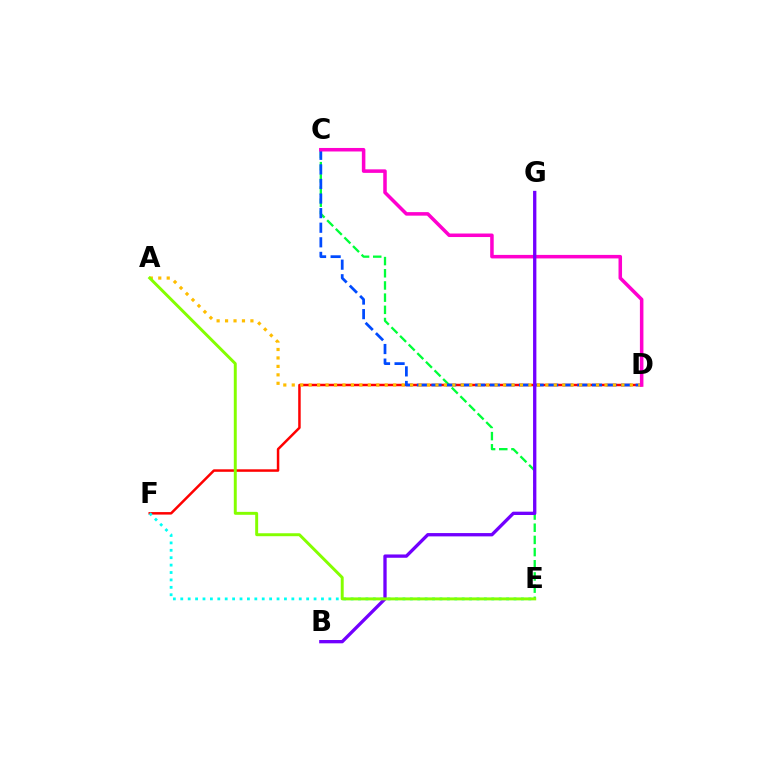{('D', 'F'): [{'color': '#ff0000', 'line_style': 'solid', 'thickness': 1.8}], ('C', 'E'): [{'color': '#00ff39', 'line_style': 'dashed', 'thickness': 1.66}], ('C', 'D'): [{'color': '#004bff', 'line_style': 'dashed', 'thickness': 1.98}, {'color': '#ff00cf', 'line_style': 'solid', 'thickness': 2.54}], ('A', 'D'): [{'color': '#ffbd00', 'line_style': 'dotted', 'thickness': 2.3}], ('E', 'F'): [{'color': '#00fff6', 'line_style': 'dotted', 'thickness': 2.01}], ('B', 'G'): [{'color': '#7200ff', 'line_style': 'solid', 'thickness': 2.39}], ('A', 'E'): [{'color': '#84ff00', 'line_style': 'solid', 'thickness': 2.12}]}